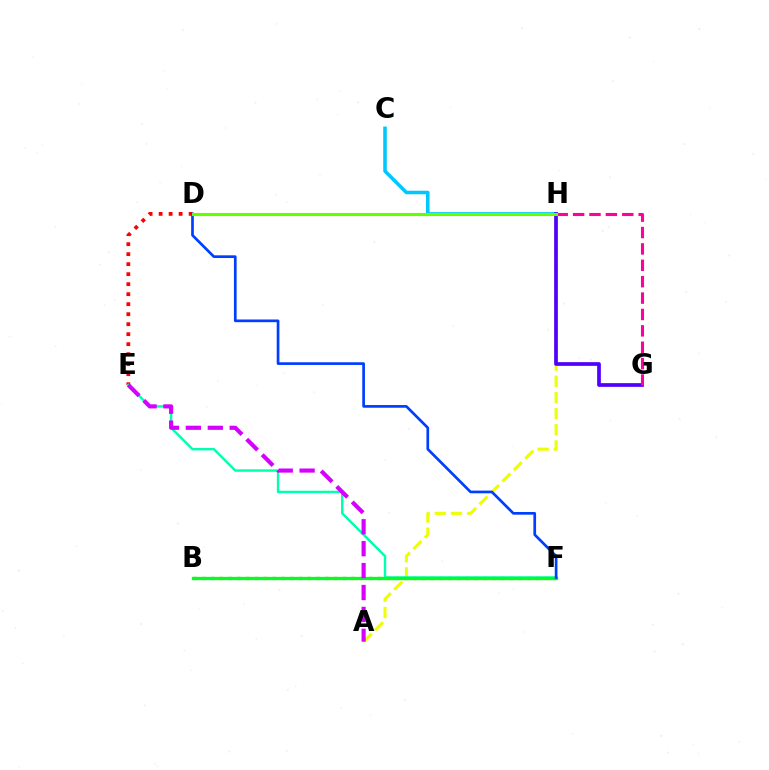{('B', 'F'): [{'color': '#ff8800', 'line_style': 'dotted', 'thickness': 2.39}, {'color': '#00ff27', 'line_style': 'solid', 'thickness': 2.39}], ('C', 'H'): [{'color': '#00c7ff', 'line_style': 'solid', 'thickness': 2.55}], ('A', 'H'): [{'color': '#eeff00', 'line_style': 'dashed', 'thickness': 2.2}], ('D', 'E'): [{'color': '#ff0000', 'line_style': 'dotted', 'thickness': 2.72}], ('E', 'F'): [{'color': '#00ffaf', 'line_style': 'solid', 'thickness': 1.75}], ('G', 'H'): [{'color': '#4f00ff', 'line_style': 'solid', 'thickness': 2.67}, {'color': '#ff00a0', 'line_style': 'dashed', 'thickness': 2.23}], ('A', 'E'): [{'color': '#d600ff', 'line_style': 'dashed', 'thickness': 2.98}], ('D', 'F'): [{'color': '#003fff', 'line_style': 'solid', 'thickness': 1.94}], ('D', 'H'): [{'color': '#66ff00', 'line_style': 'solid', 'thickness': 2.24}]}